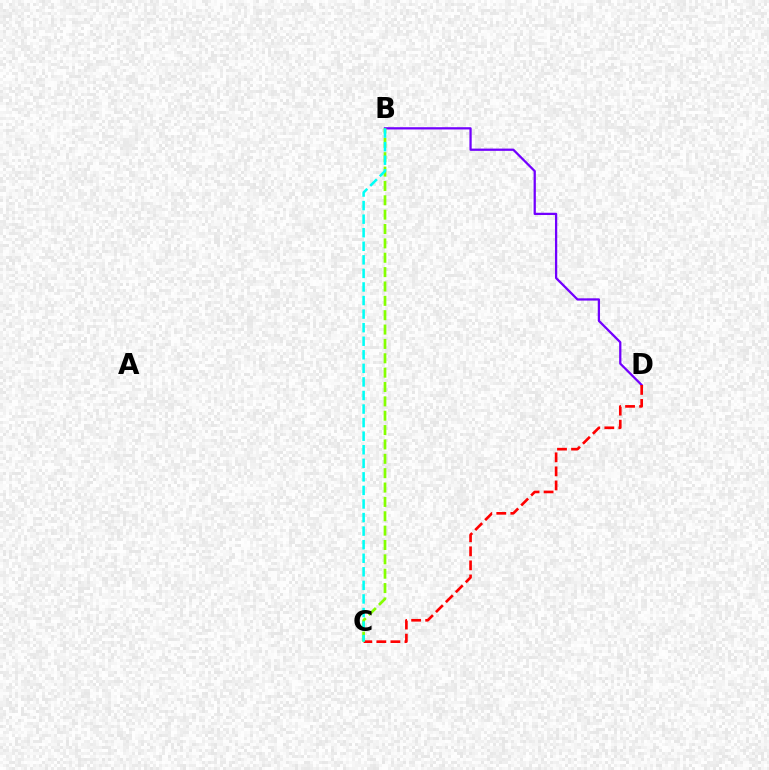{('B', 'D'): [{'color': '#7200ff', 'line_style': 'solid', 'thickness': 1.63}], ('C', 'D'): [{'color': '#ff0000', 'line_style': 'dashed', 'thickness': 1.91}], ('B', 'C'): [{'color': '#84ff00', 'line_style': 'dashed', 'thickness': 1.95}, {'color': '#00fff6', 'line_style': 'dashed', 'thickness': 1.84}]}